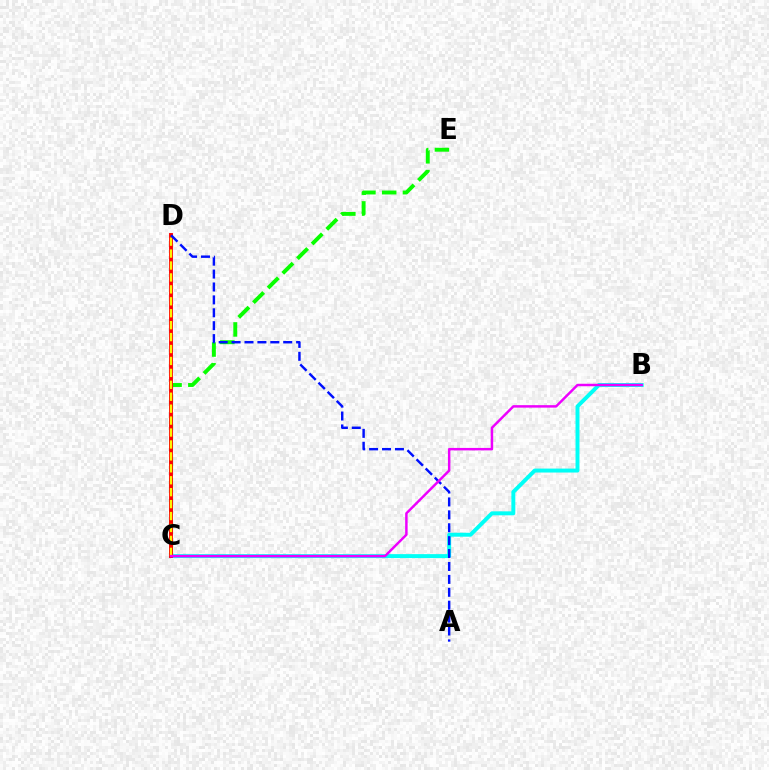{('C', 'E'): [{'color': '#08ff00', 'line_style': 'dashed', 'thickness': 2.82}], ('B', 'C'): [{'color': '#00fff6', 'line_style': 'solid', 'thickness': 2.84}, {'color': '#ee00ff', 'line_style': 'solid', 'thickness': 1.78}], ('C', 'D'): [{'color': '#ff0000', 'line_style': 'solid', 'thickness': 2.8}, {'color': '#fcf500', 'line_style': 'dashed', 'thickness': 1.62}], ('A', 'D'): [{'color': '#0010ff', 'line_style': 'dashed', 'thickness': 1.75}]}